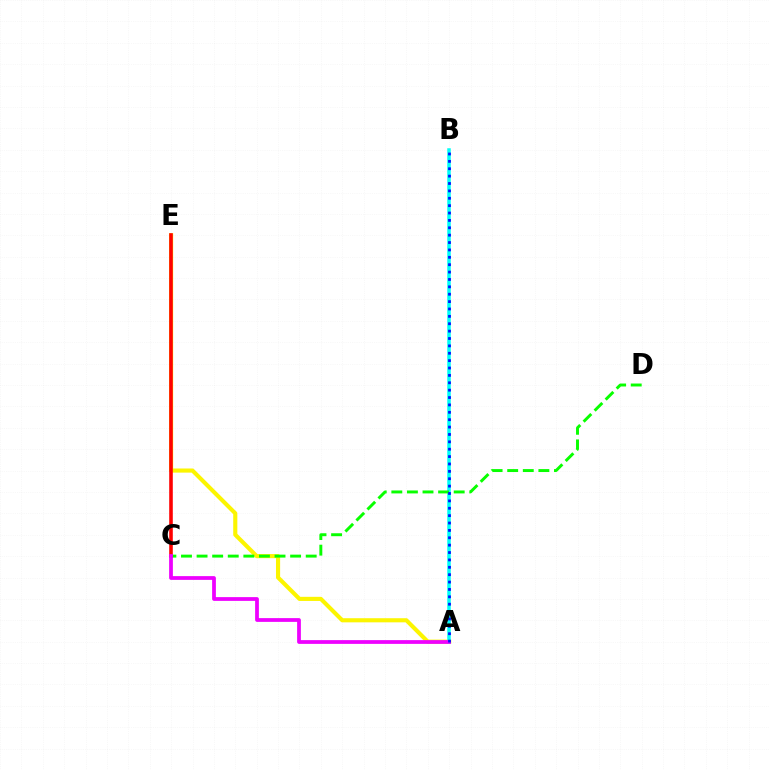{('A', 'E'): [{'color': '#fcf500', 'line_style': 'solid', 'thickness': 2.97}], ('A', 'B'): [{'color': '#00fff6', 'line_style': 'solid', 'thickness': 2.53}, {'color': '#0010ff', 'line_style': 'dotted', 'thickness': 2.01}], ('C', 'D'): [{'color': '#08ff00', 'line_style': 'dashed', 'thickness': 2.12}], ('C', 'E'): [{'color': '#ff0000', 'line_style': 'solid', 'thickness': 2.58}], ('A', 'C'): [{'color': '#ee00ff', 'line_style': 'solid', 'thickness': 2.7}]}